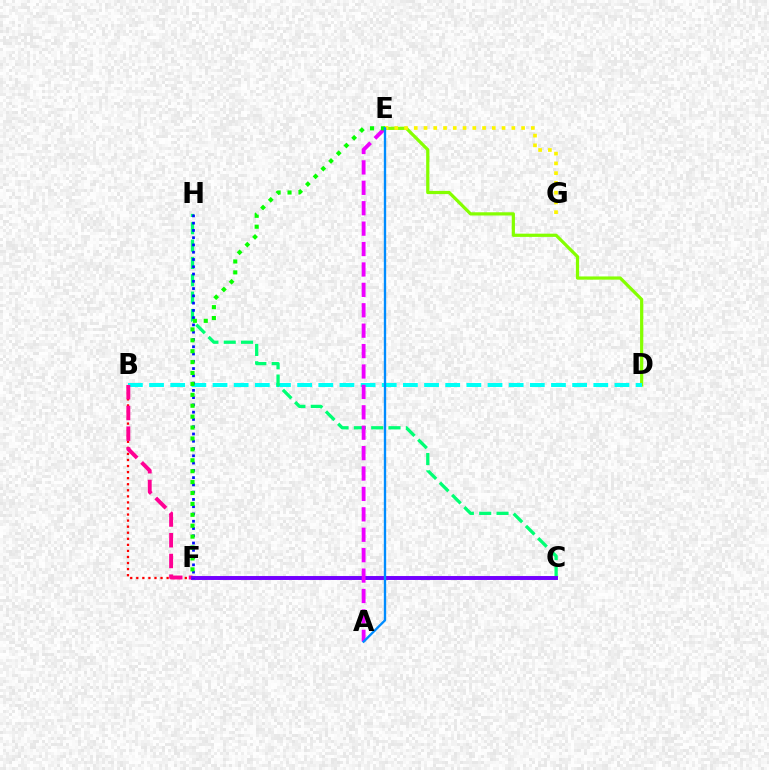{('B', 'F'): [{'color': '#ff0000', 'line_style': 'dotted', 'thickness': 1.65}, {'color': '#ff0094', 'line_style': 'dashed', 'thickness': 2.81}], ('D', 'E'): [{'color': '#84ff00', 'line_style': 'solid', 'thickness': 2.32}], ('C', 'F'): [{'color': '#ff7c00', 'line_style': 'dotted', 'thickness': 1.83}, {'color': '#7200ff', 'line_style': 'solid', 'thickness': 2.83}], ('B', 'D'): [{'color': '#00fff6', 'line_style': 'dashed', 'thickness': 2.87}], ('E', 'G'): [{'color': '#fcf500', 'line_style': 'dotted', 'thickness': 2.65}], ('C', 'H'): [{'color': '#00ff74', 'line_style': 'dashed', 'thickness': 2.35}], ('F', 'H'): [{'color': '#0010ff', 'line_style': 'dotted', 'thickness': 1.98}], ('A', 'E'): [{'color': '#ee00ff', 'line_style': 'dashed', 'thickness': 2.77}, {'color': '#008cff', 'line_style': 'solid', 'thickness': 1.69}], ('E', 'F'): [{'color': '#08ff00', 'line_style': 'dotted', 'thickness': 2.96}]}